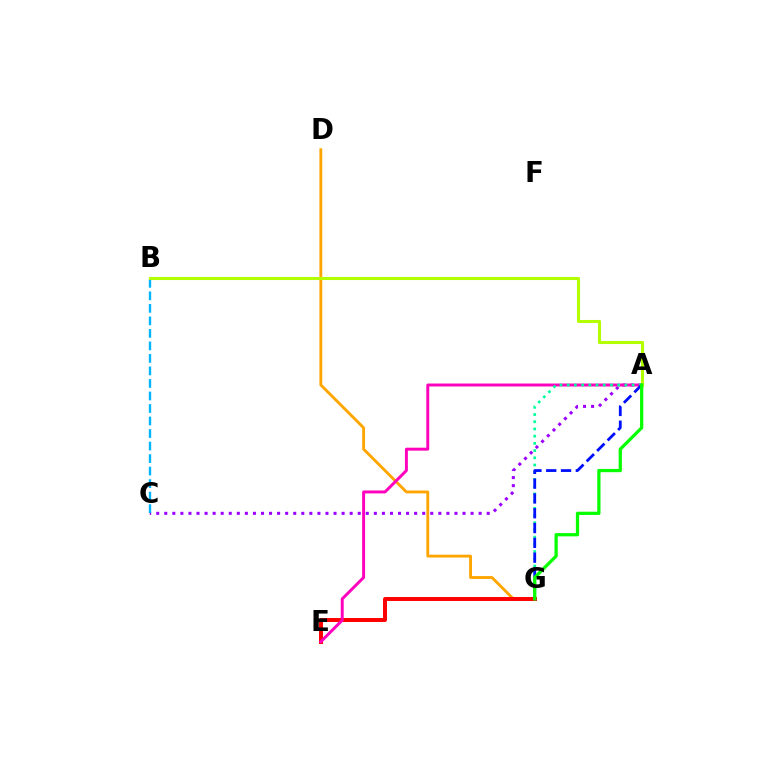{('D', 'G'): [{'color': '#ffa500', 'line_style': 'solid', 'thickness': 2.06}], ('E', 'G'): [{'color': '#ff0000', 'line_style': 'solid', 'thickness': 2.85}], ('A', 'C'): [{'color': '#9b00ff', 'line_style': 'dotted', 'thickness': 2.19}], ('B', 'C'): [{'color': '#00b5ff', 'line_style': 'dashed', 'thickness': 1.7}], ('A', 'E'): [{'color': '#ff00bd', 'line_style': 'solid', 'thickness': 2.12}], ('A', 'G'): [{'color': '#00ff9d', 'line_style': 'dotted', 'thickness': 1.96}, {'color': '#0010ff', 'line_style': 'dashed', 'thickness': 2.01}, {'color': '#08ff00', 'line_style': 'solid', 'thickness': 2.34}], ('A', 'B'): [{'color': '#b3ff00', 'line_style': 'solid', 'thickness': 2.21}]}